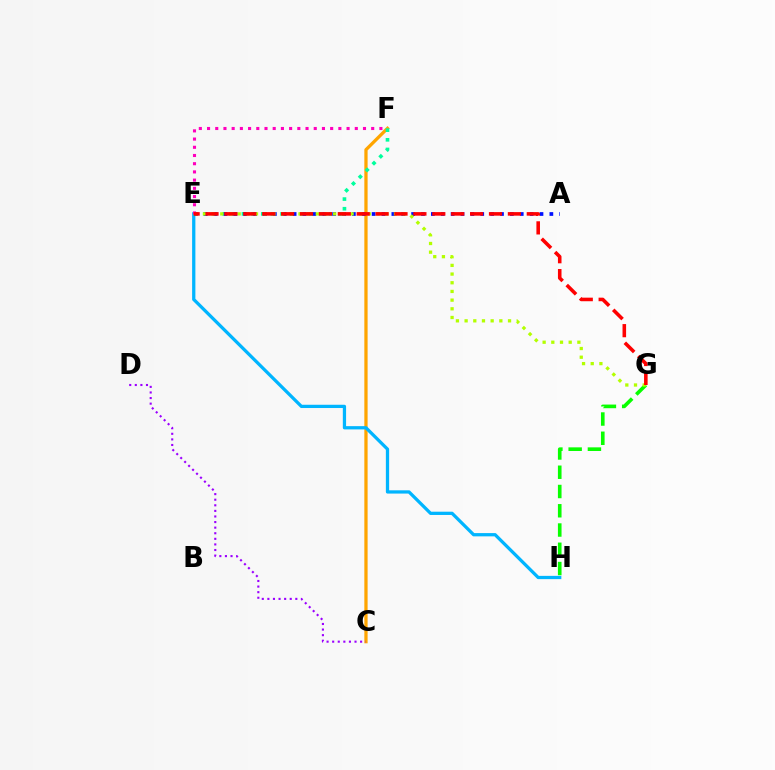{('C', 'F'): [{'color': '#ffa500', 'line_style': 'solid', 'thickness': 2.35}], ('C', 'D'): [{'color': '#9b00ff', 'line_style': 'dotted', 'thickness': 1.52}], ('E', 'H'): [{'color': '#00b5ff', 'line_style': 'solid', 'thickness': 2.35}], ('E', 'F'): [{'color': '#00ff9d', 'line_style': 'dotted', 'thickness': 2.62}, {'color': '#ff00bd', 'line_style': 'dotted', 'thickness': 2.23}], ('G', 'H'): [{'color': '#08ff00', 'line_style': 'dashed', 'thickness': 2.62}], ('A', 'E'): [{'color': '#0010ff', 'line_style': 'dotted', 'thickness': 2.68}], ('E', 'G'): [{'color': '#b3ff00', 'line_style': 'dotted', 'thickness': 2.36}, {'color': '#ff0000', 'line_style': 'dashed', 'thickness': 2.57}]}